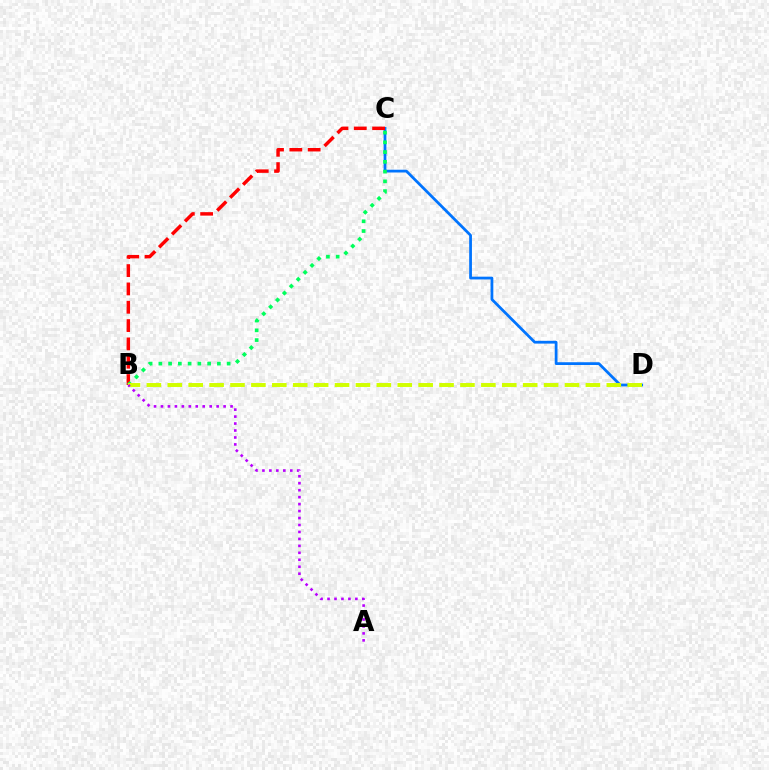{('C', 'D'): [{'color': '#0074ff', 'line_style': 'solid', 'thickness': 1.99}], ('B', 'C'): [{'color': '#ff0000', 'line_style': 'dashed', 'thickness': 2.49}, {'color': '#00ff5c', 'line_style': 'dotted', 'thickness': 2.65}], ('B', 'D'): [{'color': '#d1ff00', 'line_style': 'dashed', 'thickness': 2.84}], ('A', 'B'): [{'color': '#b900ff', 'line_style': 'dotted', 'thickness': 1.89}]}